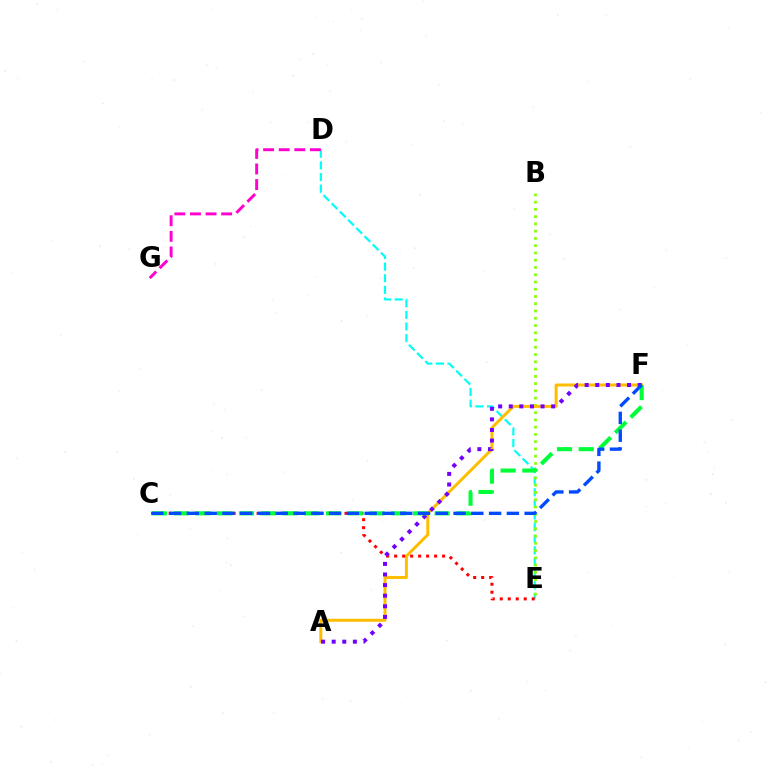{('D', 'E'): [{'color': '#00fff6', 'line_style': 'dashed', 'thickness': 1.58}], ('B', 'E'): [{'color': '#84ff00', 'line_style': 'dotted', 'thickness': 1.97}], ('A', 'F'): [{'color': '#ffbd00', 'line_style': 'solid', 'thickness': 2.15}, {'color': '#7200ff', 'line_style': 'dotted', 'thickness': 2.88}], ('C', 'E'): [{'color': '#ff0000', 'line_style': 'dotted', 'thickness': 2.17}], ('C', 'F'): [{'color': '#00ff39', 'line_style': 'dashed', 'thickness': 2.95}, {'color': '#004bff', 'line_style': 'dashed', 'thickness': 2.42}], ('D', 'G'): [{'color': '#ff00cf', 'line_style': 'dashed', 'thickness': 2.12}]}